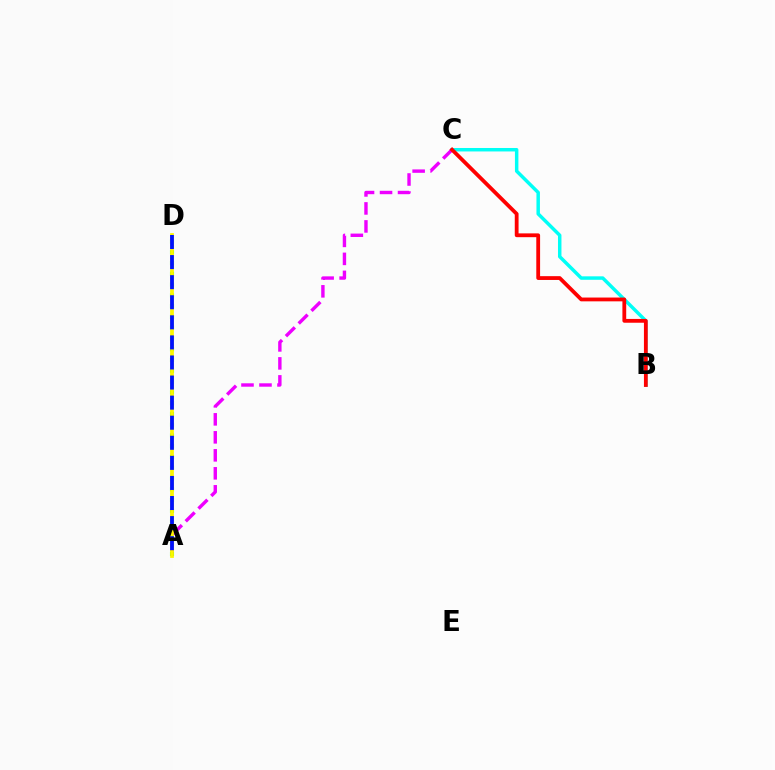{('A', 'D'): [{'color': '#08ff00', 'line_style': 'dotted', 'thickness': 2.93}, {'color': '#fcf500', 'line_style': 'solid', 'thickness': 2.69}, {'color': '#0010ff', 'line_style': 'dashed', 'thickness': 2.73}], ('B', 'C'): [{'color': '#00fff6', 'line_style': 'solid', 'thickness': 2.49}, {'color': '#ff0000', 'line_style': 'solid', 'thickness': 2.74}], ('A', 'C'): [{'color': '#ee00ff', 'line_style': 'dashed', 'thickness': 2.44}]}